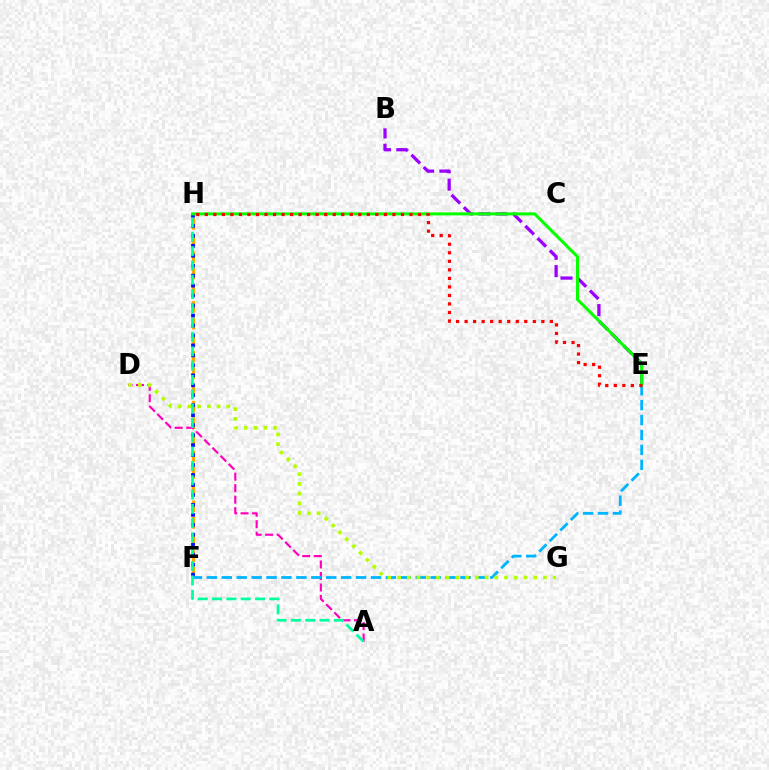{('F', 'H'): [{'color': '#ffa500', 'line_style': 'dashed', 'thickness': 2.26}, {'color': '#0010ff', 'line_style': 'dotted', 'thickness': 2.71}], ('B', 'E'): [{'color': '#9b00ff', 'line_style': 'dashed', 'thickness': 2.35}], ('A', 'D'): [{'color': '#ff00bd', 'line_style': 'dashed', 'thickness': 1.56}], ('E', 'F'): [{'color': '#00b5ff', 'line_style': 'dashed', 'thickness': 2.03}], ('E', 'H'): [{'color': '#08ff00', 'line_style': 'solid', 'thickness': 2.19}, {'color': '#ff0000', 'line_style': 'dotted', 'thickness': 2.32}], ('A', 'H'): [{'color': '#00ff9d', 'line_style': 'dashed', 'thickness': 1.95}], ('D', 'G'): [{'color': '#b3ff00', 'line_style': 'dotted', 'thickness': 2.64}]}